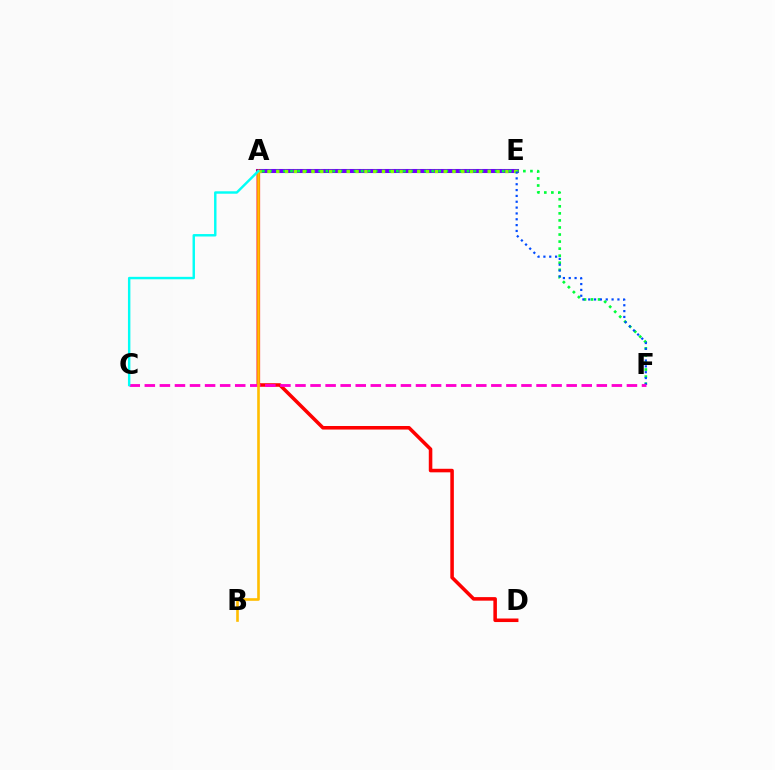{('A', 'E'): [{'color': '#7200ff', 'line_style': 'solid', 'thickness': 2.92}, {'color': '#84ff00', 'line_style': 'dotted', 'thickness': 2.39}], ('A', 'F'): [{'color': '#00ff39', 'line_style': 'dotted', 'thickness': 1.92}], ('A', 'D'): [{'color': '#ff0000', 'line_style': 'solid', 'thickness': 2.55}], ('E', 'F'): [{'color': '#004bff', 'line_style': 'dotted', 'thickness': 1.59}], ('C', 'F'): [{'color': '#ff00cf', 'line_style': 'dashed', 'thickness': 2.05}], ('A', 'B'): [{'color': '#ffbd00', 'line_style': 'solid', 'thickness': 1.89}], ('A', 'C'): [{'color': '#00fff6', 'line_style': 'solid', 'thickness': 1.75}]}